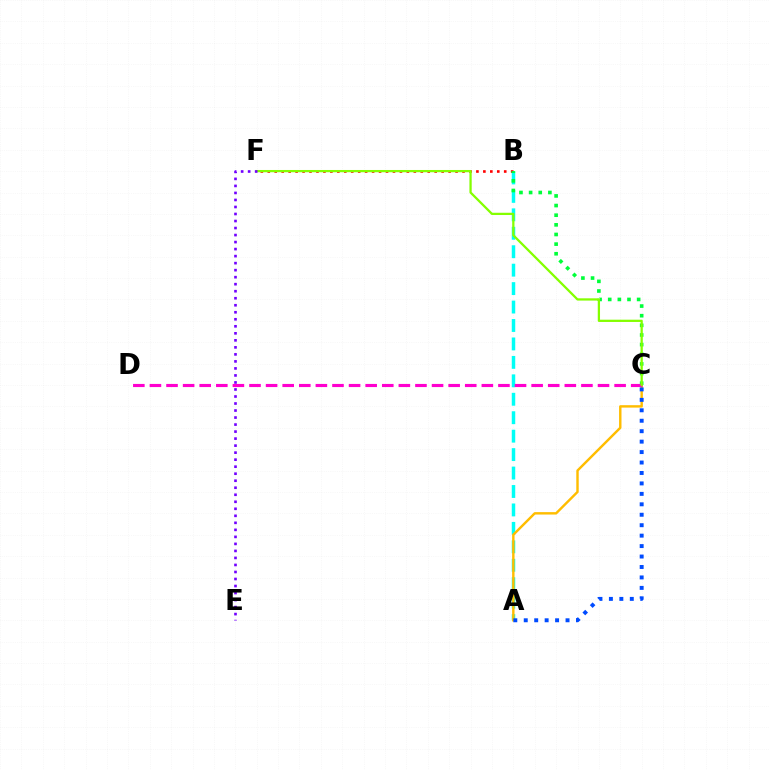{('A', 'B'): [{'color': '#00fff6', 'line_style': 'dashed', 'thickness': 2.51}], ('B', 'F'): [{'color': '#ff0000', 'line_style': 'dotted', 'thickness': 1.89}], ('A', 'C'): [{'color': '#ffbd00', 'line_style': 'solid', 'thickness': 1.74}, {'color': '#004bff', 'line_style': 'dotted', 'thickness': 2.84}], ('B', 'C'): [{'color': '#00ff39', 'line_style': 'dotted', 'thickness': 2.62}], ('C', 'D'): [{'color': '#ff00cf', 'line_style': 'dashed', 'thickness': 2.25}], ('C', 'F'): [{'color': '#84ff00', 'line_style': 'solid', 'thickness': 1.63}], ('E', 'F'): [{'color': '#7200ff', 'line_style': 'dotted', 'thickness': 1.91}]}